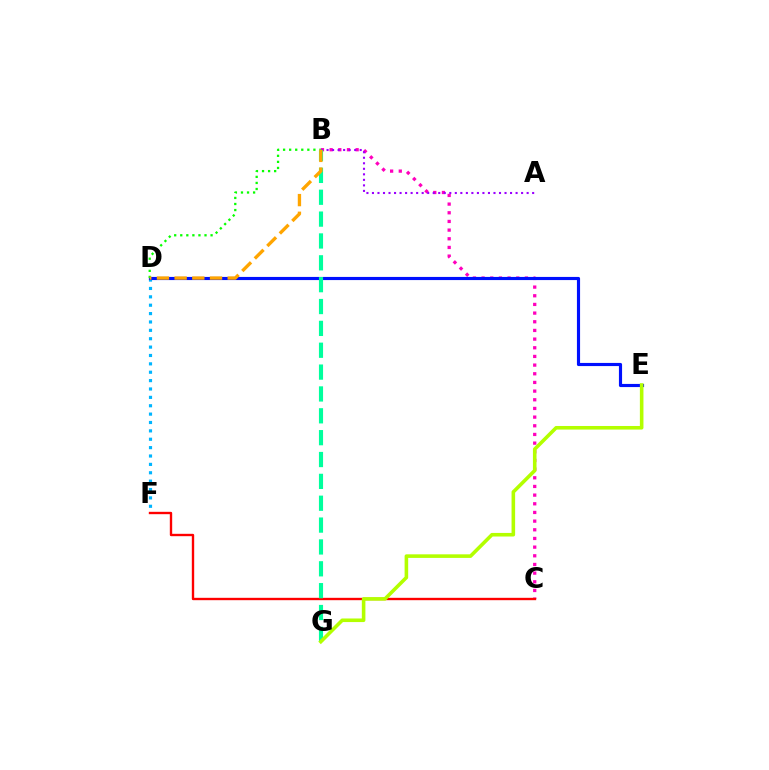{('D', 'F'): [{'color': '#00b5ff', 'line_style': 'dotted', 'thickness': 2.28}], ('B', 'C'): [{'color': '#ff00bd', 'line_style': 'dotted', 'thickness': 2.36}], ('C', 'F'): [{'color': '#ff0000', 'line_style': 'solid', 'thickness': 1.7}], ('D', 'E'): [{'color': '#0010ff', 'line_style': 'solid', 'thickness': 2.27}], ('A', 'B'): [{'color': '#9b00ff', 'line_style': 'dotted', 'thickness': 1.5}], ('B', 'D'): [{'color': '#08ff00', 'line_style': 'dotted', 'thickness': 1.65}, {'color': '#ffa500', 'line_style': 'dashed', 'thickness': 2.4}], ('B', 'G'): [{'color': '#00ff9d', 'line_style': 'dashed', 'thickness': 2.97}], ('E', 'G'): [{'color': '#b3ff00', 'line_style': 'solid', 'thickness': 2.58}]}